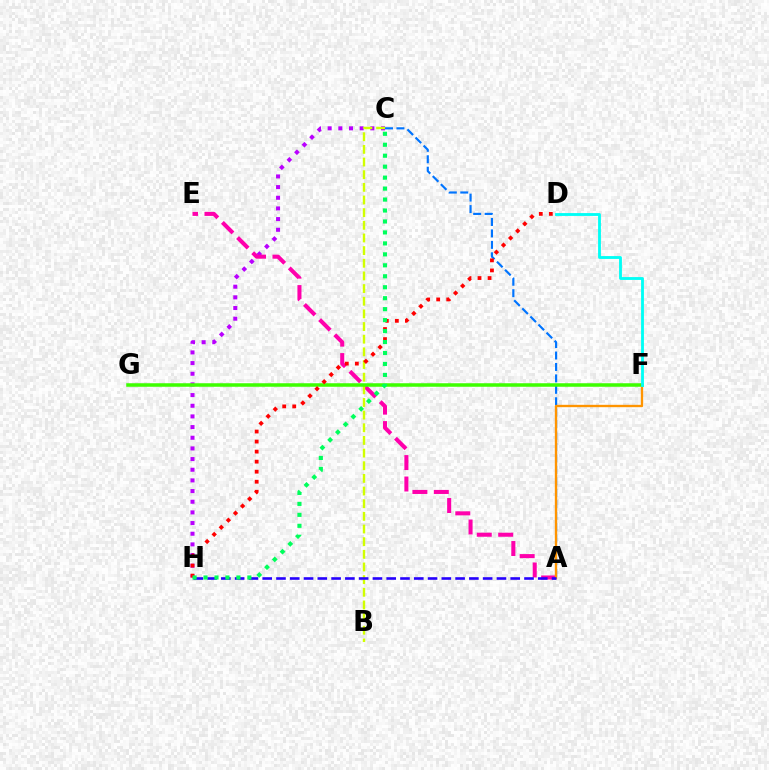{('C', 'H'): [{'color': '#b900ff', 'line_style': 'dotted', 'thickness': 2.9}, {'color': '#00ff5c', 'line_style': 'dotted', 'thickness': 2.98}], ('A', 'C'): [{'color': '#0074ff', 'line_style': 'dashed', 'thickness': 1.55}], ('A', 'E'): [{'color': '#ff00ac', 'line_style': 'dashed', 'thickness': 2.91}], ('B', 'C'): [{'color': '#d1ff00', 'line_style': 'dashed', 'thickness': 1.72}], ('F', 'G'): [{'color': '#3dff00', 'line_style': 'solid', 'thickness': 2.53}], ('A', 'F'): [{'color': '#ff9400', 'line_style': 'solid', 'thickness': 1.69}], ('A', 'H'): [{'color': '#2500ff', 'line_style': 'dashed', 'thickness': 1.87}], ('D', 'F'): [{'color': '#00fff6', 'line_style': 'solid', 'thickness': 2.04}], ('D', 'H'): [{'color': '#ff0000', 'line_style': 'dotted', 'thickness': 2.73}]}